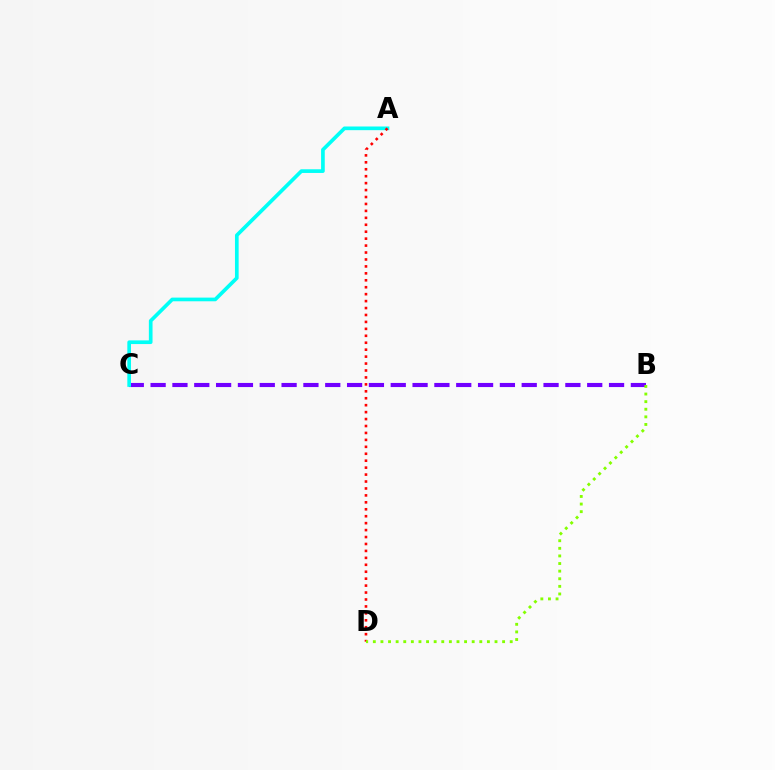{('B', 'C'): [{'color': '#7200ff', 'line_style': 'dashed', 'thickness': 2.97}], ('A', 'C'): [{'color': '#00fff6', 'line_style': 'solid', 'thickness': 2.65}], ('A', 'D'): [{'color': '#ff0000', 'line_style': 'dotted', 'thickness': 1.89}], ('B', 'D'): [{'color': '#84ff00', 'line_style': 'dotted', 'thickness': 2.07}]}